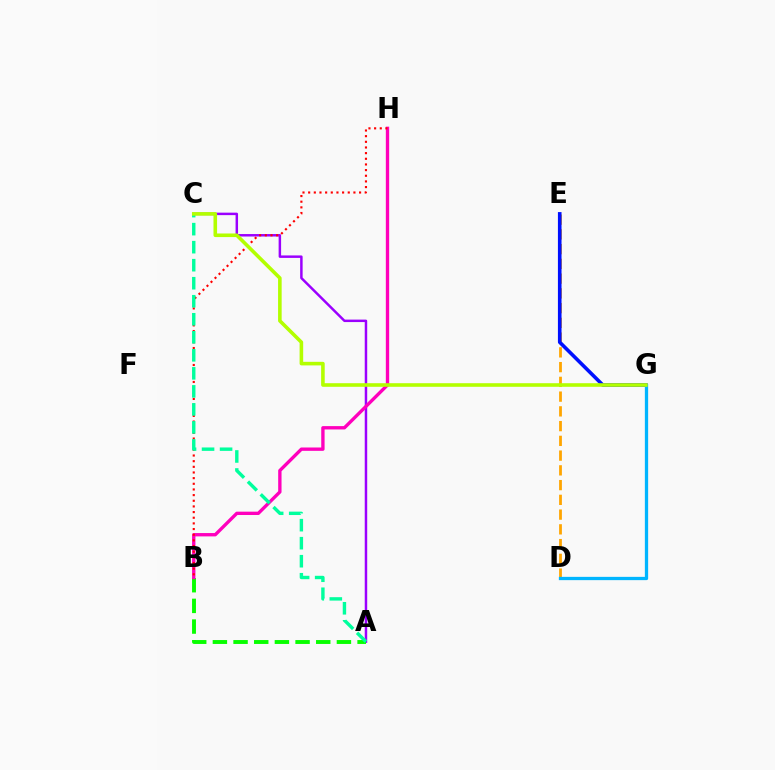{('A', 'C'): [{'color': '#9b00ff', 'line_style': 'solid', 'thickness': 1.78}, {'color': '#00ff9d', 'line_style': 'dashed', 'thickness': 2.45}], ('A', 'B'): [{'color': '#08ff00', 'line_style': 'dashed', 'thickness': 2.81}], ('B', 'H'): [{'color': '#ff00bd', 'line_style': 'solid', 'thickness': 2.41}, {'color': '#ff0000', 'line_style': 'dotted', 'thickness': 1.54}], ('D', 'E'): [{'color': '#ffa500', 'line_style': 'dashed', 'thickness': 2.0}], ('E', 'G'): [{'color': '#0010ff', 'line_style': 'solid', 'thickness': 2.6}], ('D', 'G'): [{'color': '#00b5ff', 'line_style': 'solid', 'thickness': 2.36}], ('C', 'G'): [{'color': '#b3ff00', 'line_style': 'solid', 'thickness': 2.59}]}